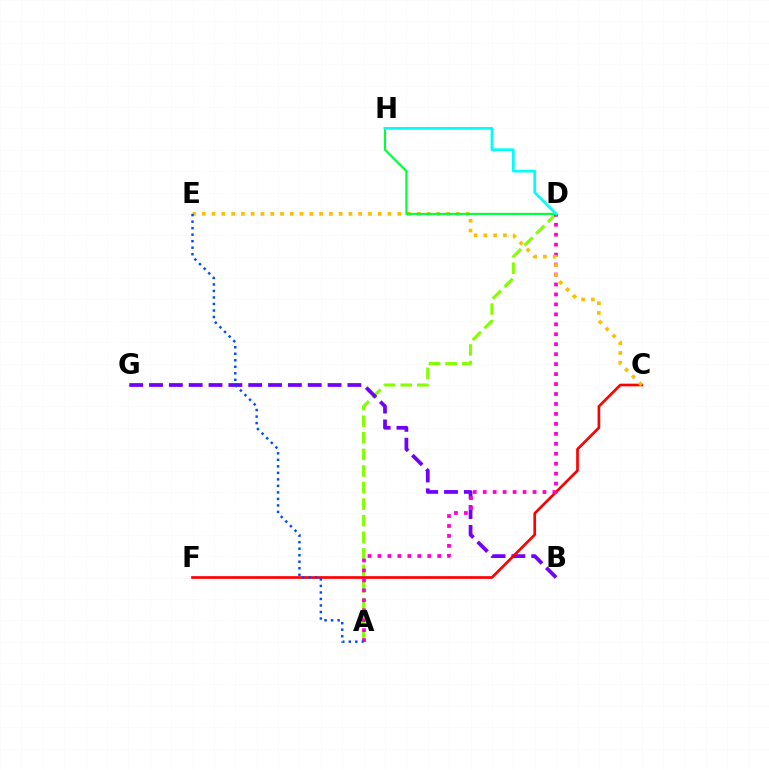{('A', 'D'): [{'color': '#84ff00', 'line_style': 'dashed', 'thickness': 2.25}, {'color': '#ff00cf', 'line_style': 'dotted', 'thickness': 2.71}], ('B', 'G'): [{'color': '#7200ff', 'line_style': 'dashed', 'thickness': 2.69}], ('C', 'F'): [{'color': '#ff0000', 'line_style': 'solid', 'thickness': 1.94}], ('C', 'E'): [{'color': '#ffbd00', 'line_style': 'dotted', 'thickness': 2.66}], ('A', 'E'): [{'color': '#004bff', 'line_style': 'dotted', 'thickness': 1.77}], ('D', 'H'): [{'color': '#00ff39', 'line_style': 'solid', 'thickness': 1.53}, {'color': '#00fff6', 'line_style': 'solid', 'thickness': 1.96}]}